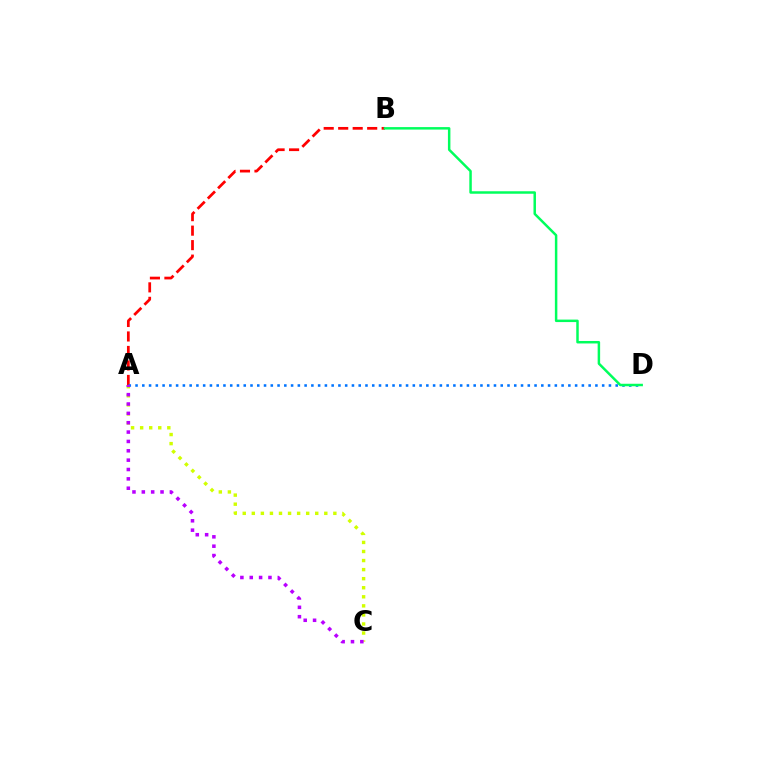{('A', 'C'): [{'color': '#d1ff00', 'line_style': 'dotted', 'thickness': 2.46}, {'color': '#b900ff', 'line_style': 'dotted', 'thickness': 2.54}], ('A', 'B'): [{'color': '#ff0000', 'line_style': 'dashed', 'thickness': 1.97}], ('A', 'D'): [{'color': '#0074ff', 'line_style': 'dotted', 'thickness': 1.84}], ('B', 'D'): [{'color': '#00ff5c', 'line_style': 'solid', 'thickness': 1.79}]}